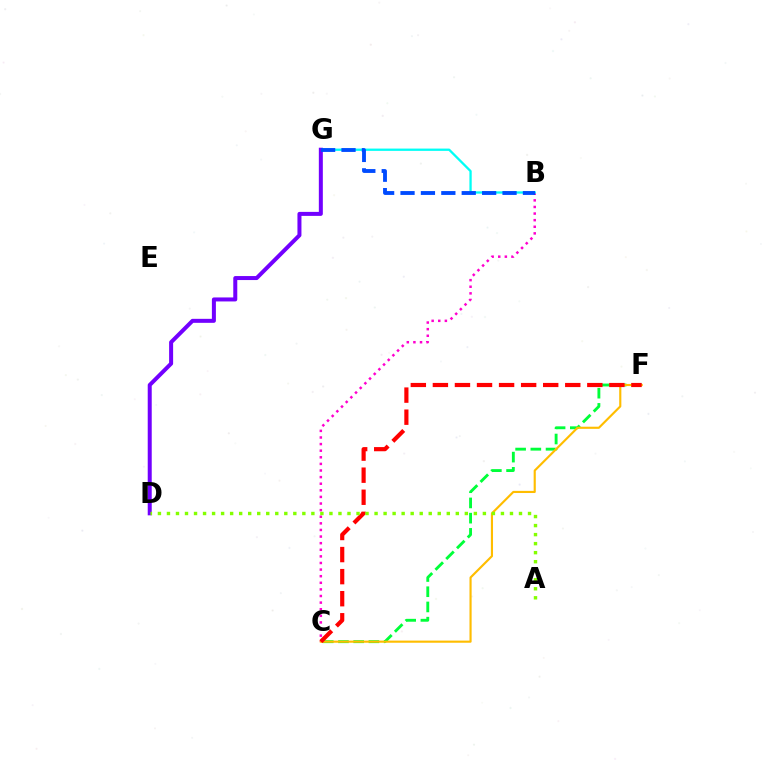{('B', 'C'): [{'color': '#ff00cf', 'line_style': 'dotted', 'thickness': 1.79}], ('C', 'F'): [{'color': '#00ff39', 'line_style': 'dashed', 'thickness': 2.07}, {'color': '#ffbd00', 'line_style': 'solid', 'thickness': 1.54}, {'color': '#ff0000', 'line_style': 'dashed', 'thickness': 3.0}], ('B', 'G'): [{'color': '#00fff6', 'line_style': 'solid', 'thickness': 1.66}, {'color': '#004bff', 'line_style': 'dashed', 'thickness': 2.77}], ('D', 'G'): [{'color': '#7200ff', 'line_style': 'solid', 'thickness': 2.88}], ('A', 'D'): [{'color': '#84ff00', 'line_style': 'dotted', 'thickness': 2.45}]}